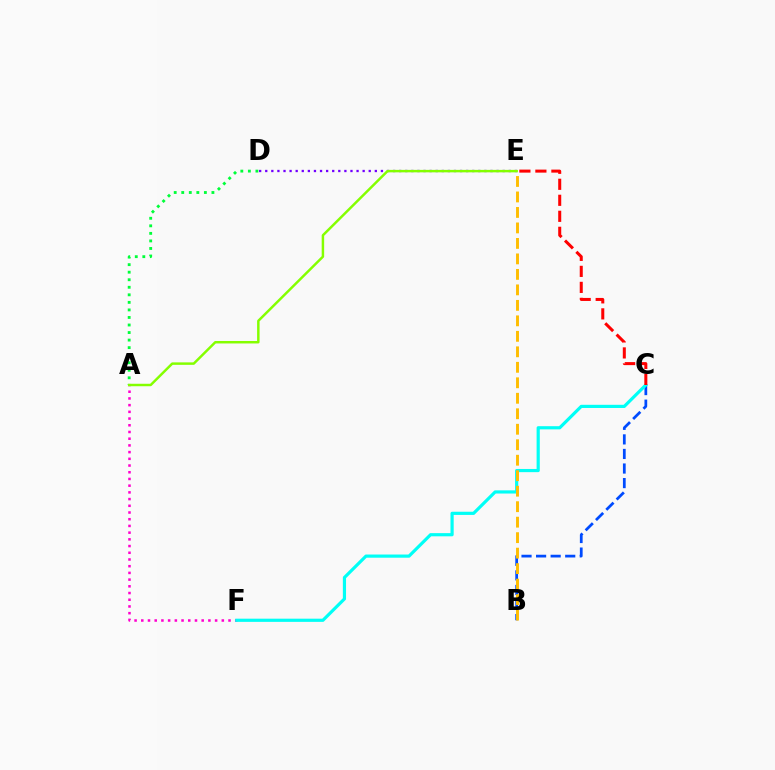{('A', 'F'): [{'color': '#ff00cf', 'line_style': 'dotted', 'thickness': 1.82}], ('D', 'E'): [{'color': '#7200ff', 'line_style': 'dotted', 'thickness': 1.65}], ('B', 'C'): [{'color': '#004bff', 'line_style': 'dashed', 'thickness': 1.98}], ('A', 'D'): [{'color': '#00ff39', 'line_style': 'dotted', 'thickness': 2.05}], ('A', 'E'): [{'color': '#84ff00', 'line_style': 'solid', 'thickness': 1.78}], ('C', 'F'): [{'color': '#00fff6', 'line_style': 'solid', 'thickness': 2.29}], ('B', 'E'): [{'color': '#ffbd00', 'line_style': 'dashed', 'thickness': 2.1}], ('C', 'E'): [{'color': '#ff0000', 'line_style': 'dashed', 'thickness': 2.17}]}